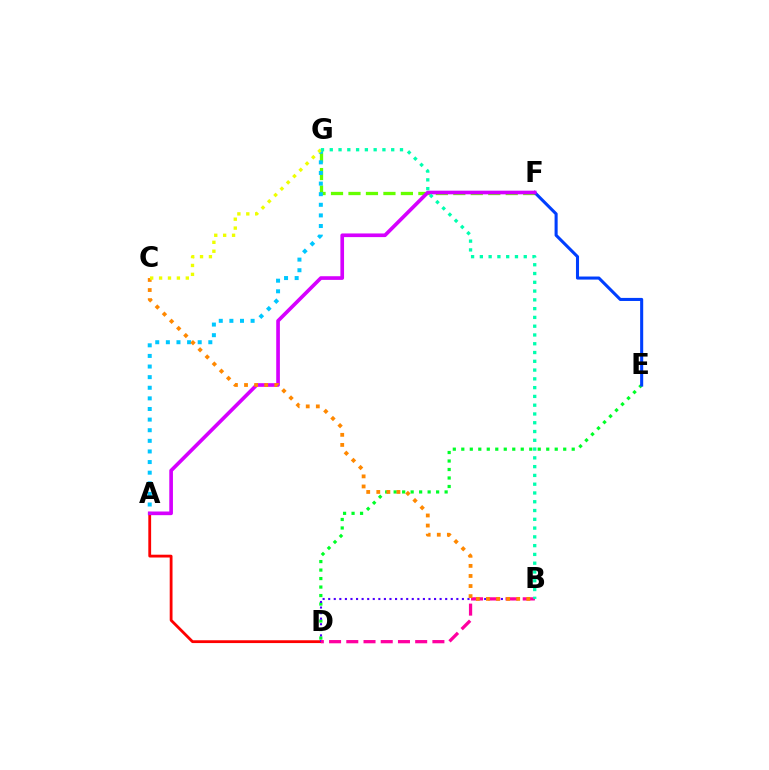{('D', 'E'): [{'color': '#00ff27', 'line_style': 'dotted', 'thickness': 2.31}], ('A', 'D'): [{'color': '#ff0000', 'line_style': 'solid', 'thickness': 2.02}], ('F', 'G'): [{'color': '#66ff00', 'line_style': 'dashed', 'thickness': 2.37}], ('B', 'D'): [{'color': '#4f00ff', 'line_style': 'dotted', 'thickness': 1.51}, {'color': '#ff00a0', 'line_style': 'dashed', 'thickness': 2.34}], ('E', 'F'): [{'color': '#003fff', 'line_style': 'solid', 'thickness': 2.21}], ('A', 'F'): [{'color': '#d600ff', 'line_style': 'solid', 'thickness': 2.63}], ('A', 'G'): [{'color': '#00c7ff', 'line_style': 'dotted', 'thickness': 2.88}], ('B', 'C'): [{'color': '#ff8800', 'line_style': 'dotted', 'thickness': 2.74}], ('C', 'G'): [{'color': '#eeff00', 'line_style': 'dotted', 'thickness': 2.42}], ('B', 'G'): [{'color': '#00ffaf', 'line_style': 'dotted', 'thickness': 2.38}]}